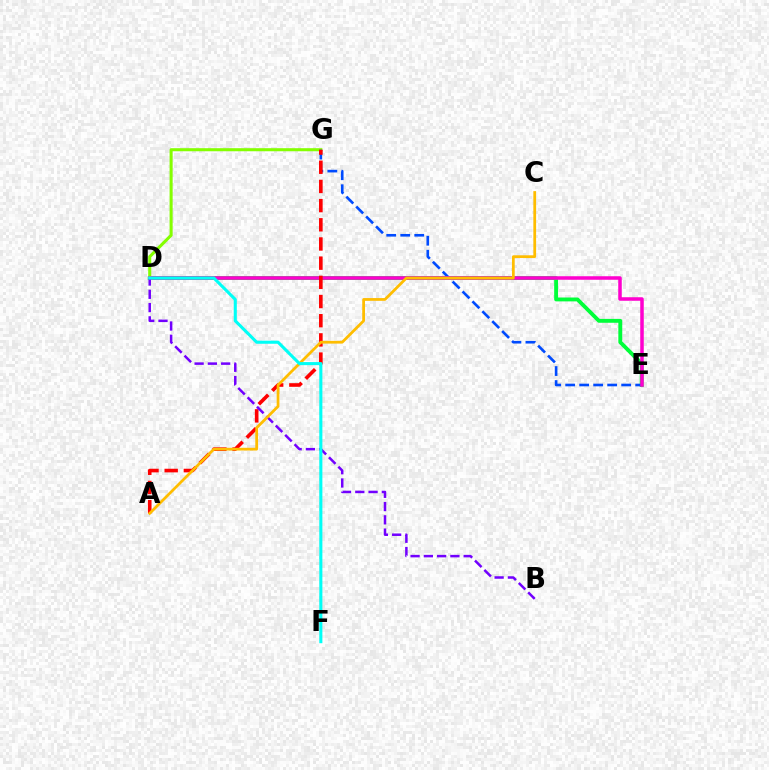{('D', 'E'): [{'color': '#00ff39', 'line_style': 'solid', 'thickness': 2.79}, {'color': '#ff00cf', 'line_style': 'solid', 'thickness': 2.54}], ('D', 'G'): [{'color': '#84ff00', 'line_style': 'solid', 'thickness': 2.2}], ('E', 'G'): [{'color': '#004bff', 'line_style': 'dashed', 'thickness': 1.9}], ('A', 'G'): [{'color': '#ff0000', 'line_style': 'dashed', 'thickness': 2.61}], ('B', 'D'): [{'color': '#7200ff', 'line_style': 'dashed', 'thickness': 1.8}], ('A', 'C'): [{'color': '#ffbd00', 'line_style': 'solid', 'thickness': 1.99}], ('D', 'F'): [{'color': '#00fff6', 'line_style': 'solid', 'thickness': 2.22}]}